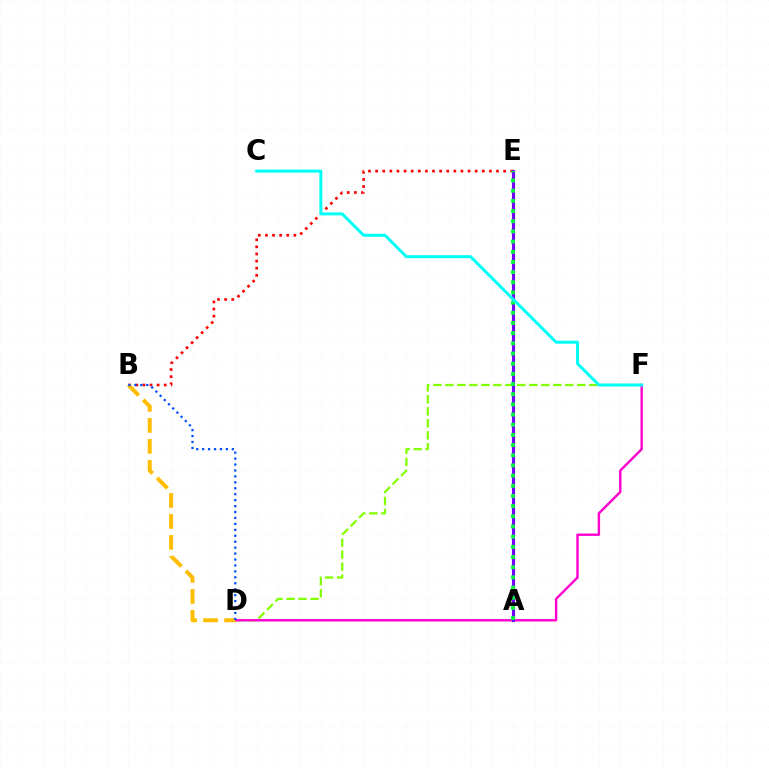{('D', 'F'): [{'color': '#84ff00', 'line_style': 'dashed', 'thickness': 1.63}, {'color': '#ff00cf', 'line_style': 'solid', 'thickness': 1.73}], ('B', 'E'): [{'color': '#ff0000', 'line_style': 'dotted', 'thickness': 1.93}], ('B', 'D'): [{'color': '#ffbd00', 'line_style': 'dashed', 'thickness': 2.85}, {'color': '#004bff', 'line_style': 'dotted', 'thickness': 1.61}], ('A', 'E'): [{'color': '#7200ff', 'line_style': 'solid', 'thickness': 2.24}, {'color': '#00ff39', 'line_style': 'dotted', 'thickness': 2.76}], ('C', 'F'): [{'color': '#00fff6', 'line_style': 'solid', 'thickness': 2.13}]}